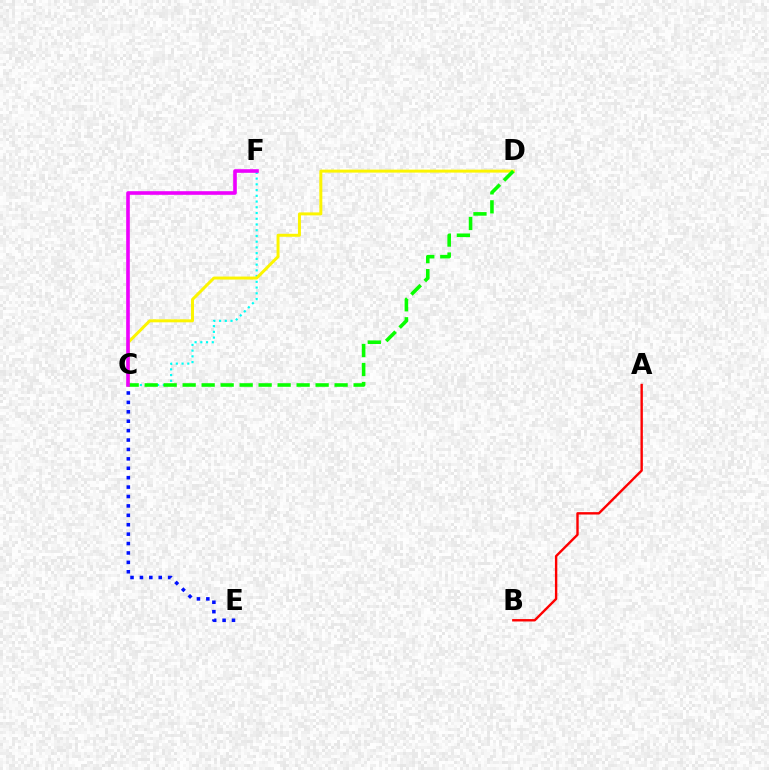{('C', 'F'): [{'color': '#00fff6', 'line_style': 'dotted', 'thickness': 1.56}, {'color': '#ee00ff', 'line_style': 'solid', 'thickness': 2.6}], ('A', 'B'): [{'color': '#ff0000', 'line_style': 'solid', 'thickness': 1.72}], ('C', 'E'): [{'color': '#0010ff', 'line_style': 'dotted', 'thickness': 2.56}], ('C', 'D'): [{'color': '#fcf500', 'line_style': 'solid', 'thickness': 2.15}, {'color': '#08ff00', 'line_style': 'dashed', 'thickness': 2.58}]}